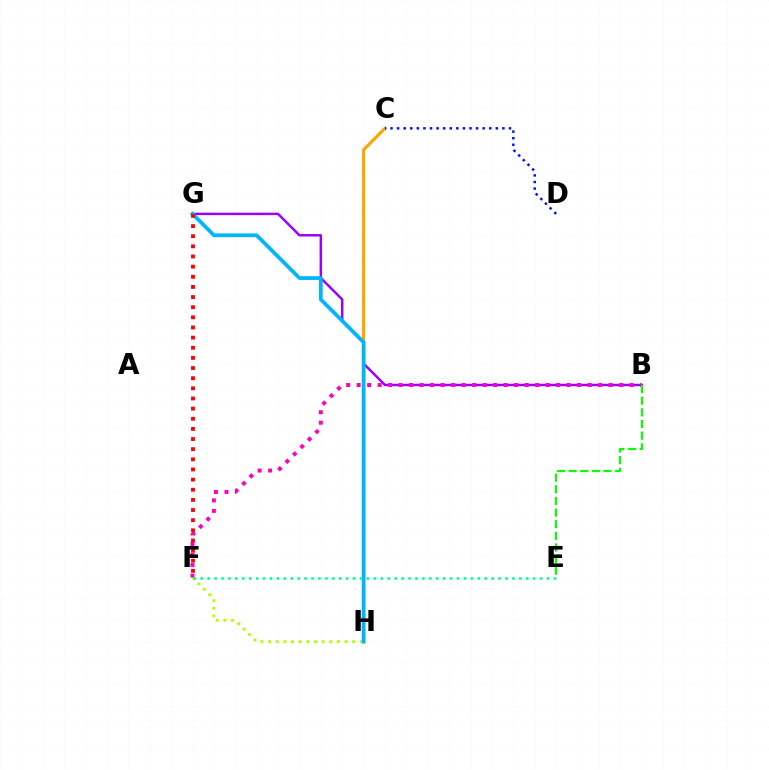{('B', 'G'): [{'color': '#9b00ff', 'line_style': 'solid', 'thickness': 1.77}], ('F', 'H'): [{'color': '#b3ff00', 'line_style': 'dotted', 'thickness': 2.08}], ('B', 'F'): [{'color': '#ff00bd', 'line_style': 'dotted', 'thickness': 2.85}], ('C', 'H'): [{'color': '#ffa500', 'line_style': 'solid', 'thickness': 2.27}], ('B', 'E'): [{'color': '#08ff00', 'line_style': 'dashed', 'thickness': 1.58}], ('G', 'H'): [{'color': '#00b5ff', 'line_style': 'solid', 'thickness': 2.7}], ('E', 'F'): [{'color': '#00ff9d', 'line_style': 'dotted', 'thickness': 1.88}], ('F', 'G'): [{'color': '#ff0000', 'line_style': 'dotted', 'thickness': 2.76}], ('C', 'D'): [{'color': '#0010ff', 'line_style': 'dotted', 'thickness': 1.79}]}